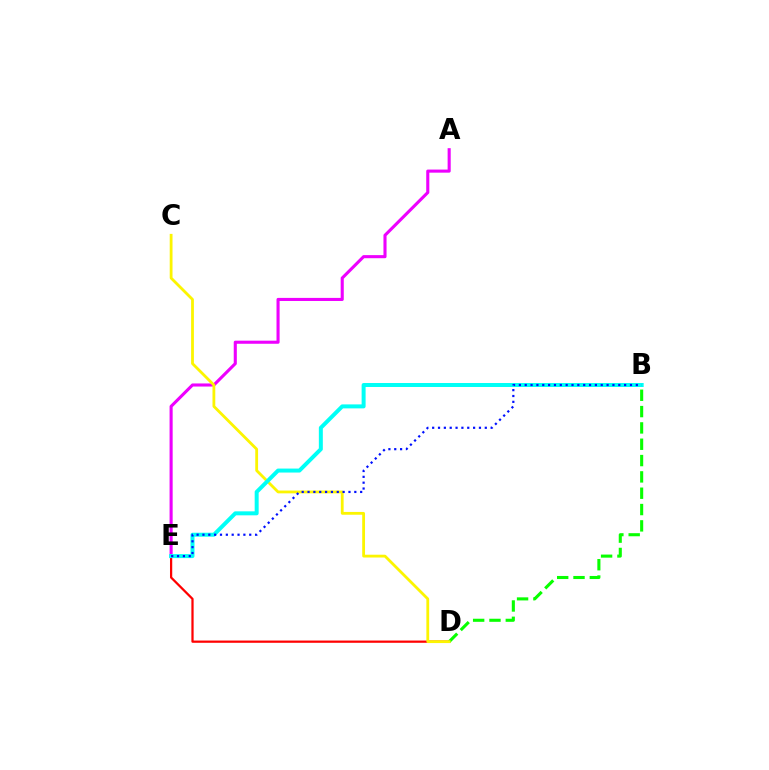{('D', 'E'): [{'color': '#ff0000', 'line_style': 'solid', 'thickness': 1.61}], ('B', 'D'): [{'color': '#08ff00', 'line_style': 'dashed', 'thickness': 2.22}], ('A', 'E'): [{'color': '#ee00ff', 'line_style': 'solid', 'thickness': 2.23}], ('C', 'D'): [{'color': '#fcf500', 'line_style': 'solid', 'thickness': 2.01}], ('B', 'E'): [{'color': '#00fff6', 'line_style': 'solid', 'thickness': 2.87}, {'color': '#0010ff', 'line_style': 'dotted', 'thickness': 1.59}]}